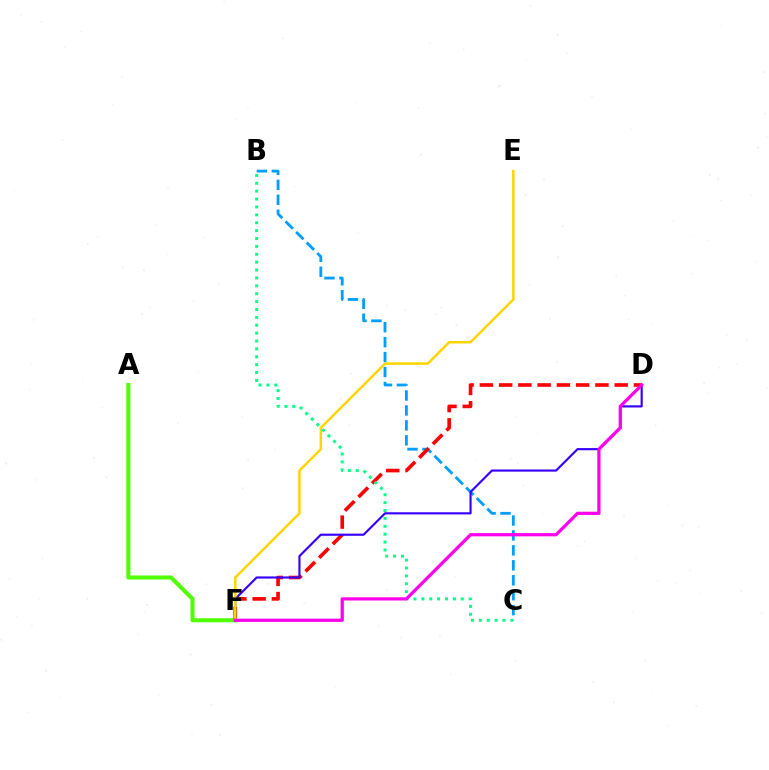{('B', 'C'): [{'color': '#009eff', 'line_style': 'dashed', 'thickness': 2.03}, {'color': '#00ff86', 'line_style': 'dotted', 'thickness': 2.14}], ('D', 'F'): [{'color': '#ff0000', 'line_style': 'dashed', 'thickness': 2.62}, {'color': '#3700ff', 'line_style': 'solid', 'thickness': 1.55}, {'color': '#ff00ed', 'line_style': 'solid', 'thickness': 2.33}], ('A', 'F'): [{'color': '#4fff00', 'line_style': 'solid', 'thickness': 2.9}], ('E', 'F'): [{'color': '#ffd500', 'line_style': 'solid', 'thickness': 1.8}]}